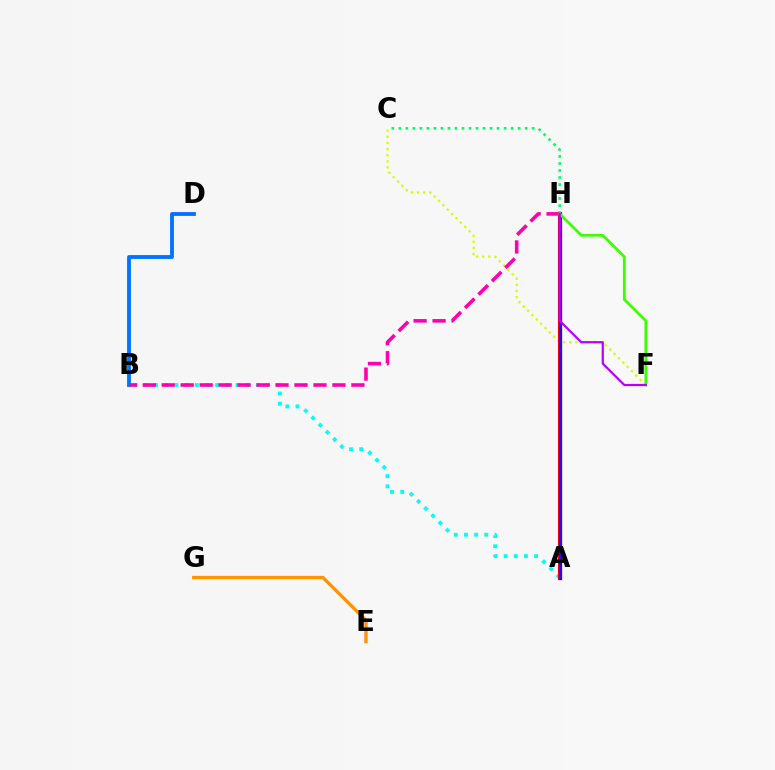{('A', 'B'): [{'color': '#00fff6', 'line_style': 'dotted', 'thickness': 2.76}], ('C', 'F'): [{'color': '#d1ff00', 'line_style': 'dotted', 'thickness': 1.67}], ('A', 'H'): [{'color': '#ff0000', 'line_style': 'solid', 'thickness': 2.95}, {'color': '#2500ff', 'line_style': 'solid', 'thickness': 2.31}], ('C', 'H'): [{'color': '#00ff5c', 'line_style': 'dotted', 'thickness': 1.91}], ('B', 'D'): [{'color': '#0074ff', 'line_style': 'solid', 'thickness': 2.76}], ('E', 'G'): [{'color': '#ff9400', 'line_style': 'solid', 'thickness': 2.39}], ('B', 'H'): [{'color': '#ff00ac', 'line_style': 'dashed', 'thickness': 2.58}], ('F', 'H'): [{'color': '#3dff00', 'line_style': 'solid', 'thickness': 1.99}, {'color': '#b900ff', 'line_style': 'solid', 'thickness': 1.6}]}